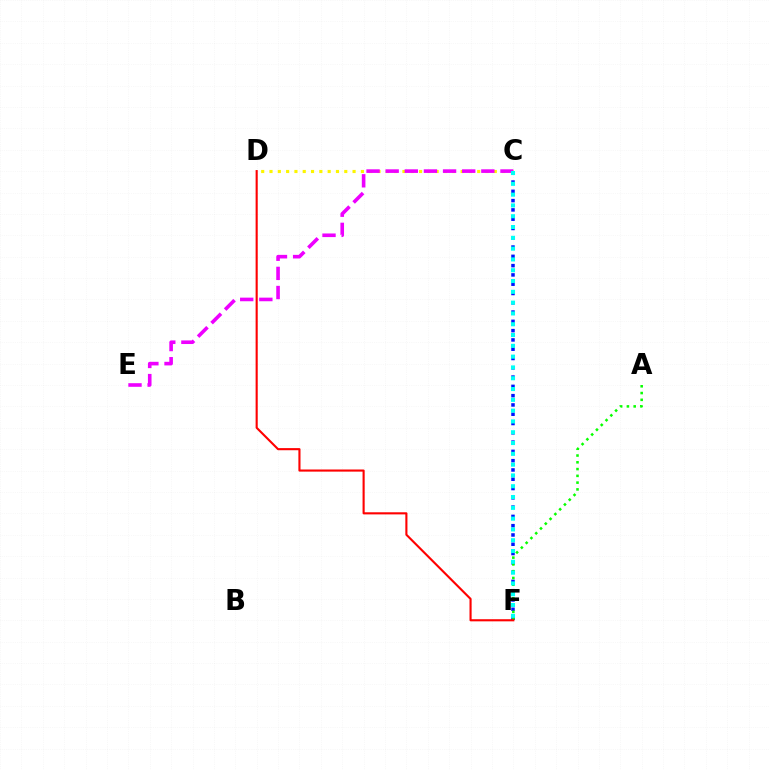{('C', 'D'): [{'color': '#fcf500', 'line_style': 'dotted', 'thickness': 2.26}], ('C', 'E'): [{'color': '#ee00ff', 'line_style': 'dashed', 'thickness': 2.6}], ('C', 'F'): [{'color': '#0010ff', 'line_style': 'dotted', 'thickness': 2.52}, {'color': '#00fff6', 'line_style': 'dotted', 'thickness': 2.93}], ('A', 'F'): [{'color': '#08ff00', 'line_style': 'dotted', 'thickness': 1.84}], ('D', 'F'): [{'color': '#ff0000', 'line_style': 'solid', 'thickness': 1.52}]}